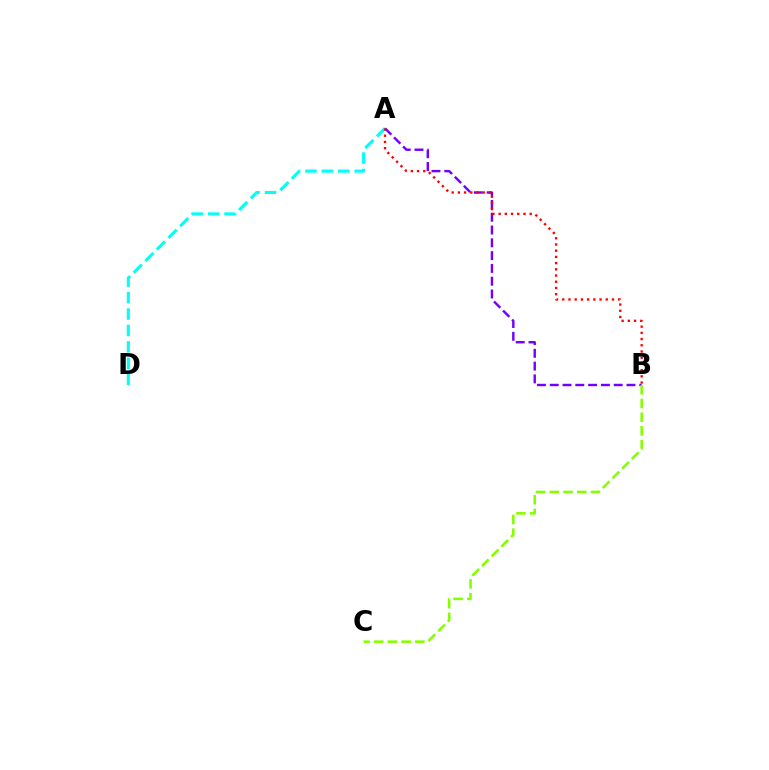{('A', 'B'): [{'color': '#7200ff', 'line_style': 'dashed', 'thickness': 1.74}, {'color': '#ff0000', 'line_style': 'dotted', 'thickness': 1.69}], ('A', 'D'): [{'color': '#00fff6', 'line_style': 'dashed', 'thickness': 2.23}], ('B', 'C'): [{'color': '#84ff00', 'line_style': 'dashed', 'thickness': 1.86}]}